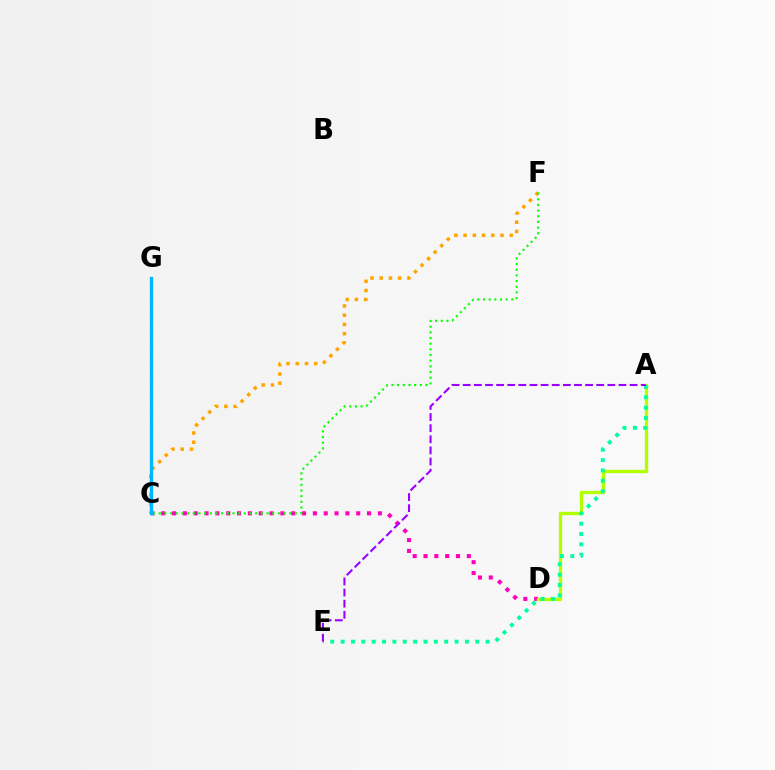{('C', 'G'): [{'color': '#ff0000', 'line_style': 'dashed', 'thickness': 2.21}, {'color': '#0010ff', 'line_style': 'dotted', 'thickness': 1.89}, {'color': '#00b5ff', 'line_style': 'solid', 'thickness': 2.36}], ('C', 'D'): [{'color': '#ff00bd', 'line_style': 'dotted', 'thickness': 2.94}], ('A', 'D'): [{'color': '#b3ff00', 'line_style': 'solid', 'thickness': 2.4}], ('C', 'F'): [{'color': '#ffa500', 'line_style': 'dotted', 'thickness': 2.51}, {'color': '#08ff00', 'line_style': 'dotted', 'thickness': 1.54}], ('A', 'E'): [{'color': '#00ff9d', 'line_style': 'dotted', 'thickness': 2.81}, {'color': '#9b00ff', 'line_style': 'dashed', 'thickness': 1.51}]}